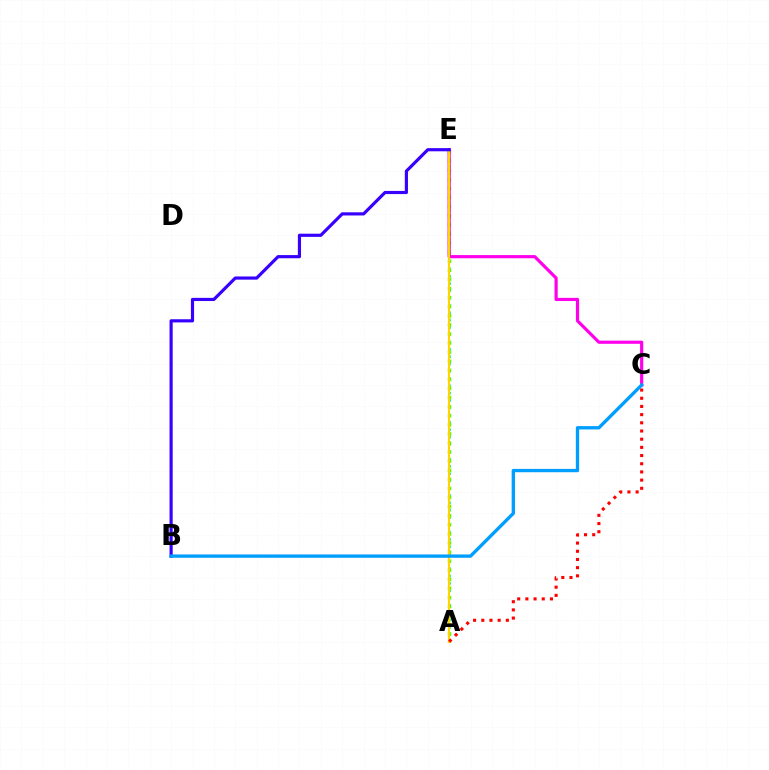{('A', 'E'): [{'color': '#00ff86', 'line_style': 'dotted', 'thickness': 1.99}, {'color': '#4fff00', 'line_style': 'dotted', 'thickness': 2.47}, {'color': '#ffd500', 'line_style': 'solid', 'thickness': 1.52}], ('C', 'E'): [{'color': '#ff00ed', 'line_style': 'solid', 'thickness': 2.28}], ('B', 'E'): [{'color': '#3700ff', 'line_style': 'solid', 'thickness': 2.28}], ('B', 'C'): [{'color': '#009eff', 'line_style': 'solid', 'thickness': 2.4}], ('A', 'C'): [{'color': '#ff0000', 'line_style': 'dotted', 'thickness': 2.22}]}